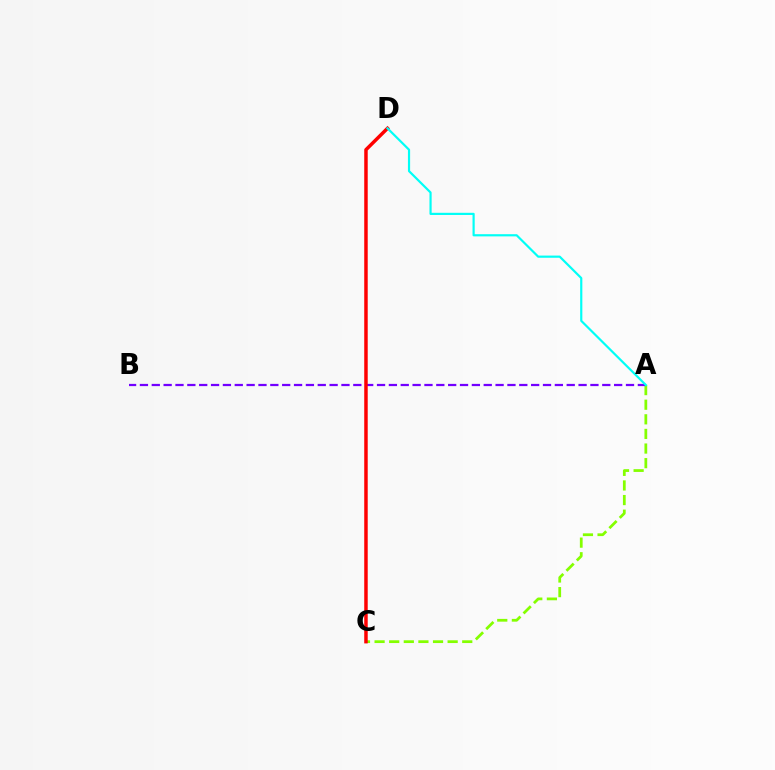{('A', 'C'): [{'color': '#84ff00', 'line_style': 'dashed', 'thickness': 1.98}], ('A', 'B'): [{'color': '#7200ff', 'line_style': 'dashed', 'thickness': 1.61}], ('C', 'D'): [{'color': '#ff0000', 'line_style': 'solid', 'thickness': 2.51}], ('A', 'D'): [{'color': '#00fff6', 'line_style': 'solid', 'thickness': 1.57}]}